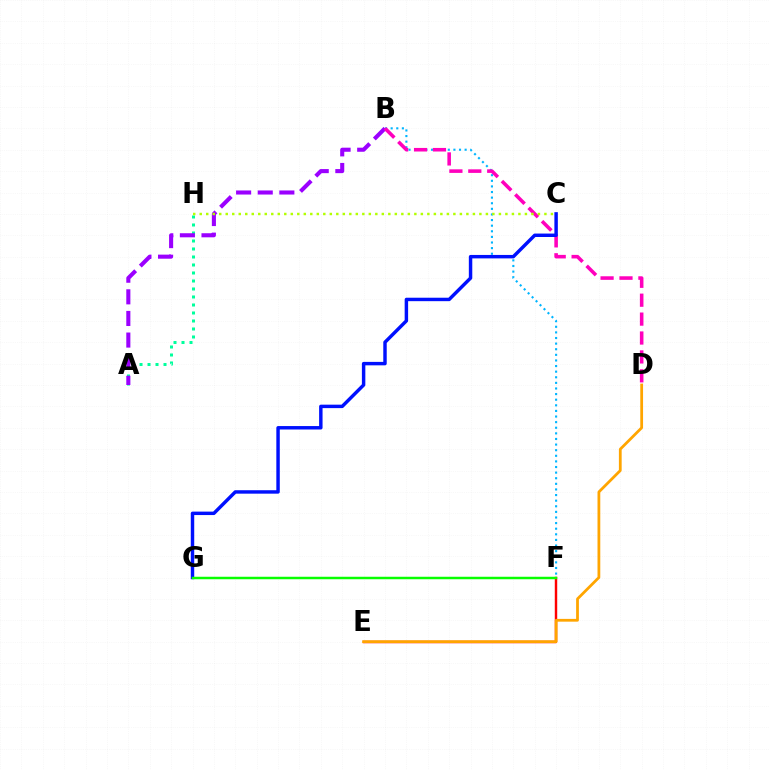{('E', 'F'): [{'color': '#ff0000', 'line_style': 'solid', 'thickness': 1.75}], ('A', 'H'): [{'color': '#00ff9d', 'line_style': 'dotted', 'thickness': 2.17}], ('B', 'F'): [{'color': '#00b5ff', 'line_style': 'dotted', 'thickness': 1.52}], ('A', 'B'): [{'color': '#9b00ff', 'line_style': 'dashed', 'thickness': 2.94}], ('B', 'D'): [{'color': '#ff00bd', 'line_style': 'dashed', 'thickness': 2.57}], ('C', 'G'): [{'color': '#0010ff', 'line_style': 'solid', 'thickness': 2.48}], ('D', 'E'): [{'color': '#ffa500', 'line_style': 'solid', 'thickness': 2.0}], ('F', 'G'): [{'color': '#08ff00', 'line_style': 'solid', 'thickness': 1.78}], ('C', 'H'): [{'color': '#b3ff00', 'line_style': 'dotted', 'thickness': 1.77}]}